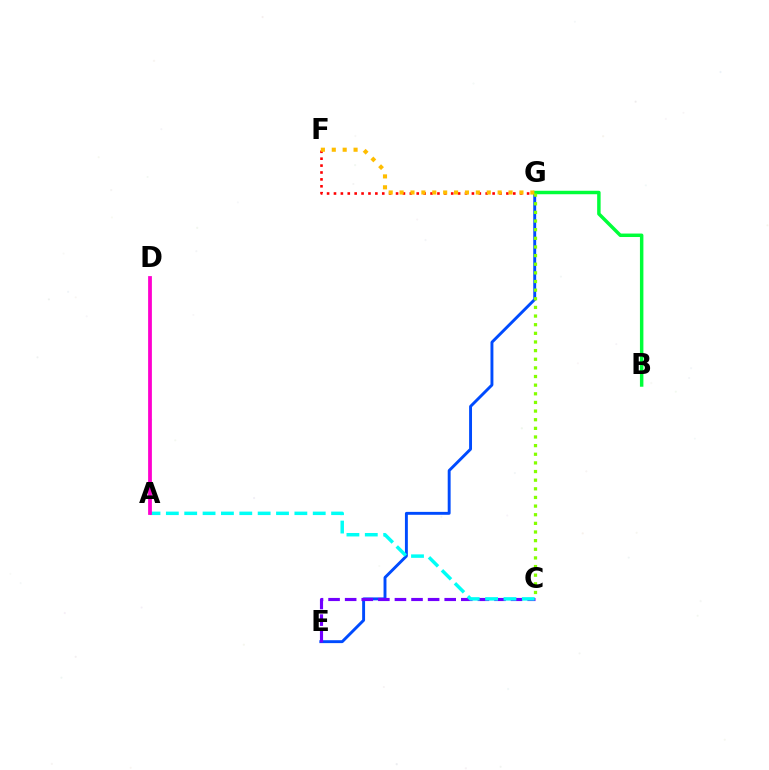{('E', 'G'): [{'color': '#004bff', 'line_style': 'solid', 'thickness': 2.1}], ('C', 'E'): [{'color': '#7200ff', 'line_style': 'dashed', 'thickness': 2.25}], ('F', 'G'): [{'color': '#ff0000', 'line_style': 'dotted', 'thickness': 1.87}, {'color': '#ffbd00', 'line_style': 'dotted', 'thickness': 2.96}], ('B', 'G'): [{'color': '#00ff39', 'line_style': 'solid', 'thickness': 2.5}], ('C', 'G'): [{'color': '#84ff00', 'line_style': 'dotted', 'thickness': 2.35}], ('A', 'C'): [{'color': '#00fff6', 'line_style': 'dashed', 'thickness': 2.49}], ('A', 'D'): [{'color': '#ff00cf', 'line_style': 'solid', 'thickness': 2.72}]}